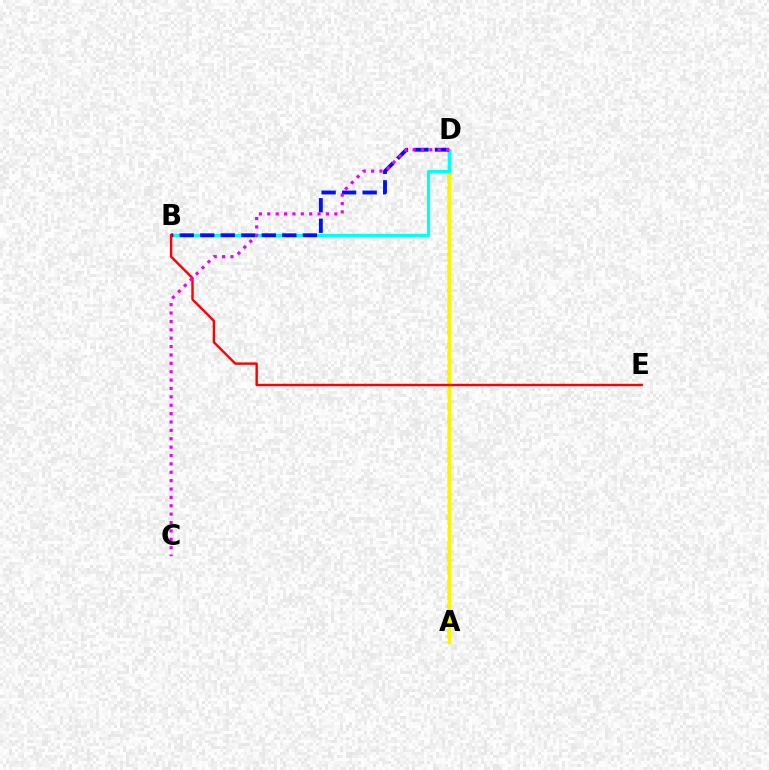{('A', 'D'): [{'color': '#08ff00', 'line_style': 'dashed', 'thickness': 1.71}, {'color': '#fcf500', 'line_style': 'solid', 'thickness': 2.49}], ('B', 'D'): [{'color': '#00fff6', 'line_style': 'solid', 'thickness': 2.28}, {'color': '#0010ff', 'line_style': 'dashed', 'thickness': 2.79}], ('B', 'E'): [{'color': '#ff0000', 'line_style': 'solid', 'thickness': 1.74}], ('C', 'D'): [{'color': '#ee00ff', 'line_style': 'dotted', 'thickness': 2.28}]}